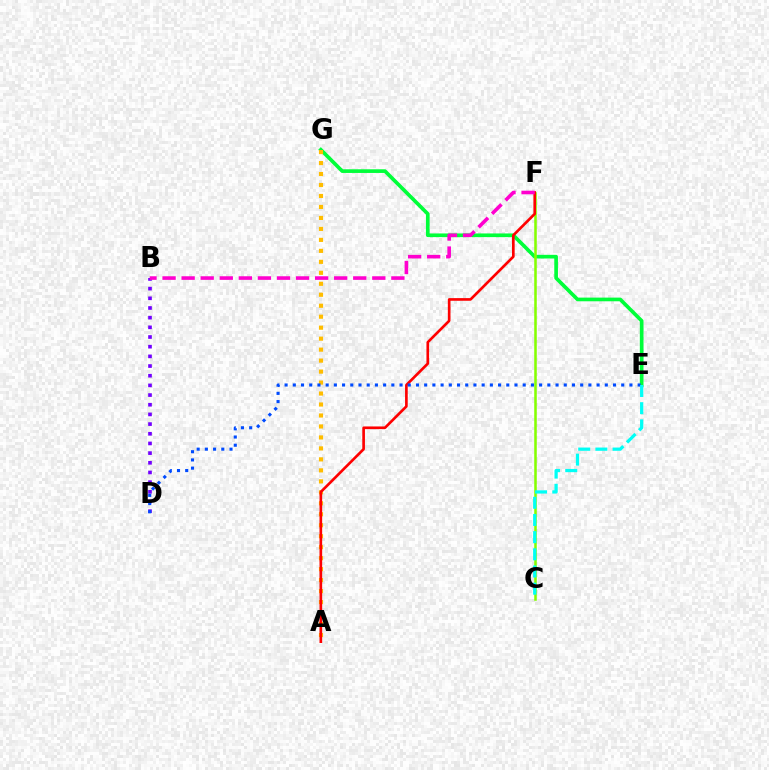{('E', 'G'): [{'color': '#00ff39', 'line_style': 'solid', 'thickness': 2.65}], ('C', 'F'): [{'color': '#84ff00', 'line_style': 'solid', 'thickness': 1.83}], ('A', 'G'): [{'color': '#ffbd00', 'line_style': 'dotted', 'thickness': 2.98}], ('B', 'D'): [{'color': '#7200ff', 'line_style': 'dotted', 'thickness': 2.63}], ('A', 'F'): [{'color': '#ff0000', 'line_style': 'solid', 'thickness': 1.91}], ('D', 'E'): [{'color': '#004bff', 'line_style': 'dotted', 'thickness': 2.23}], ('C', 'E'): [{'color': '#00fff6', 'line_style': 'dashed', 'thickness': 2.33}], ('B', 'F'): [{'color': '#ff00cf', 'line_style': 'dashed', 'thickness': 2.59}]}